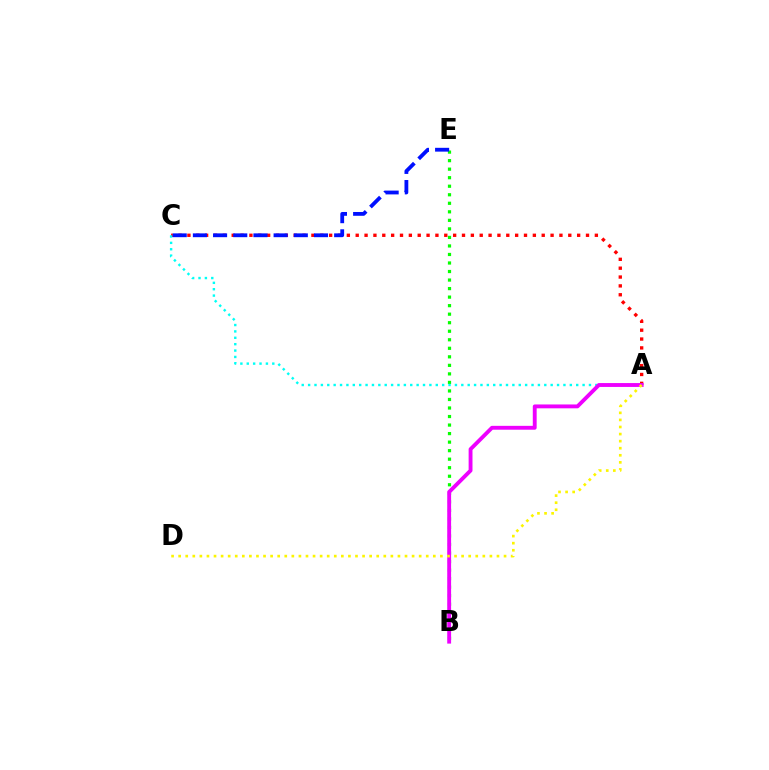{('B', 'E'): [{'color': '#08ff00', 'line_style': 'dotted', 'thickness': 2.32}], ('A', 'C'): [{'color': '#ff0000', 'line_style': 'dotted', 'thickness': 2.41}, {'color': '#00fff6', 'line_style': 'dotted', 'thickness': 1.73}], ('C', 'E'): [{'color': '#0010ff', 'line_style': 'dashed', 'thickness': 2.74}], ('A', 'B'): [{'color': '#ee00ff', 'line_style': 'solid', 'thickness': 2.78}], ('A', 'D'): [{'color': '#fcf500', 'line_style': 'dotted', 'thickness': 1.92}]}